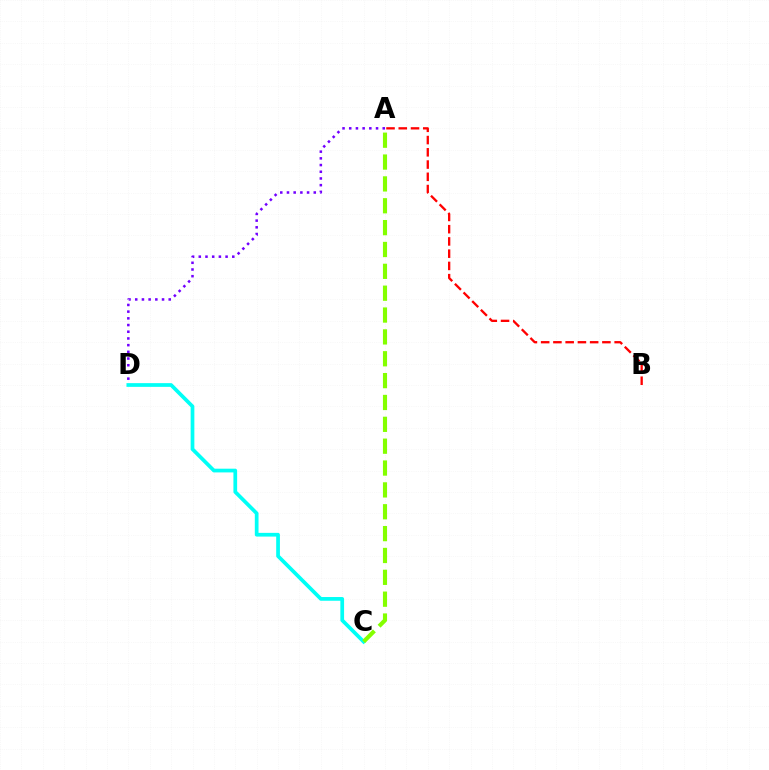{('A', 'D'): [{'color': '#7200ff', 'line_style': 'dotted', 'thickness': 1.82}], ('C', 'D'): [{'color': '#00fff6', 'line_style': 'solid', 'thickness': 2.68}], ('A', 'B'): [{'color': '#ff0000', 'line_style': 'dashed', 'thickness': 1.66}], ('A', 'C'): [{'color': '#84ff00', 'line_style': 'dashed', 'thickness': 2.97}]}